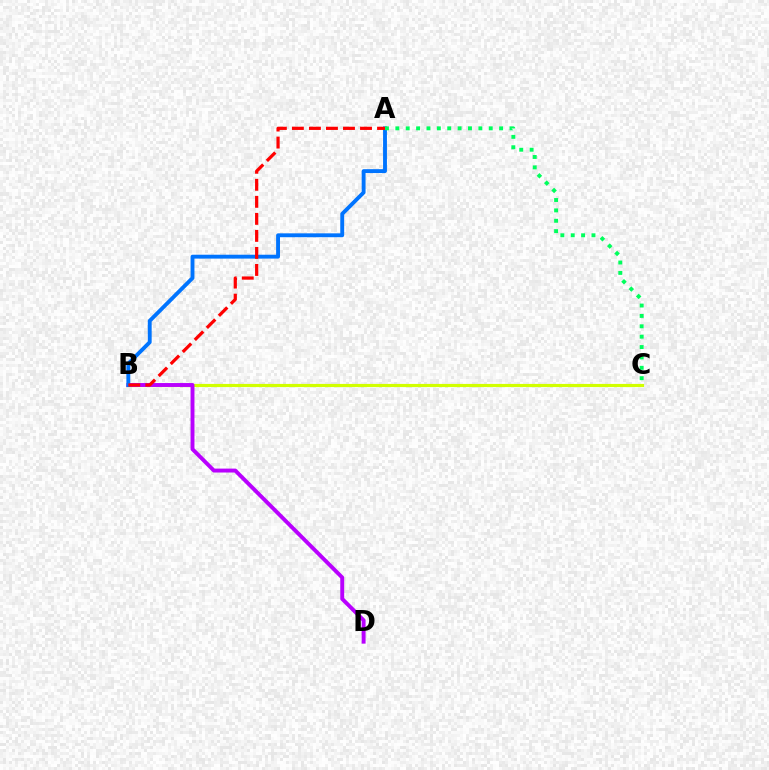{('B', 'C'): [{'color': '#d1ff00', 'line_style': 'solid', 'thickness': 2.28}], ('B', 'D'): [{'color': '#b900ff', 'line_style': 'solid', 'thickness': 2.82}], ('A', 'B'): [{'color': '#0074ff', 'line_style': 'solid', 'thickness': 2.79}, {'color': '#ff0000', 'line_style': 'dashed', 'thickness': 2.31}], ('A', 'C'): [{'color': '#00ff5c', 'line_style': 'dotted', 'thickness': 2.82}]}